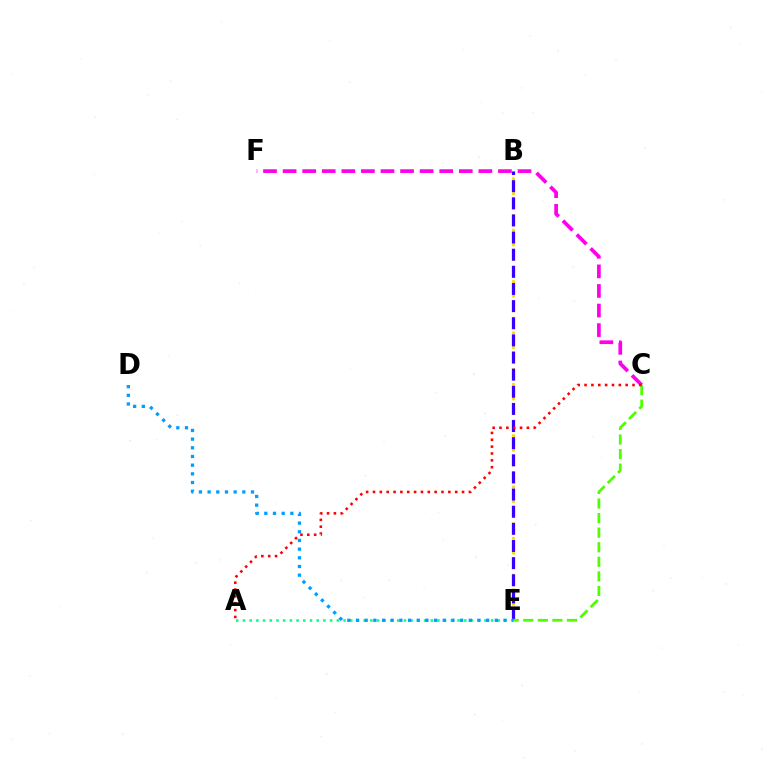{('B', 'E'): [{'color': '#ffd500', 'line_style': 'dotted', 'thickness': 1.99}, {'color': '#3700ff', 'line_style': 'dashed', 'thickness': 2.33}], ('A', 'E'): [{'color': '#00ff86', 'line_style': 'dotted', 'thickness': 1.82}], ('C', 'F'): [{'color': '#ff00ed', 'line_style': 'dashed', 'thickness': 2.66}], ('D', 'E'): [{'color': '#009eff', 'line_style': 'dotted', 'thickness': 2.36}], ('C', 'E'): [{'color': '#4fff00', 'line_style': 'dashed', 'thickness': 1.98}], ('A', 'C'): [{'color': '#ff0000', 'line_style': 'dotted', 'thickness': 1.86}]}